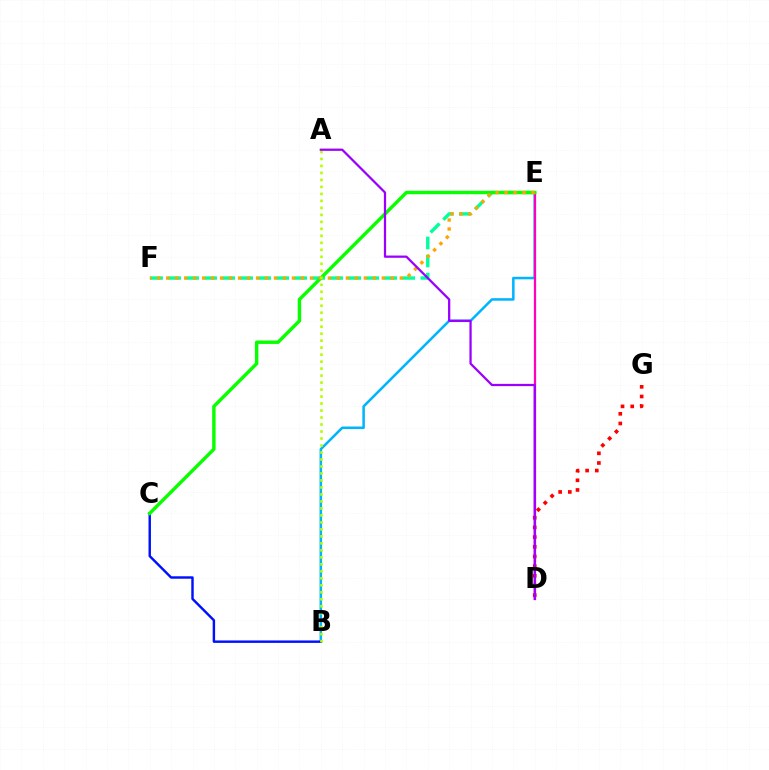{('B', 'E'): [{'color': '#00b5ff', 'line_style': 'solid', 'thickness': 1.82}], ('B', 'C'): [{'color': '#0010ff', 'line_style': 'solid', 'thickness': 1.75}], ('D', 'E'): [{'color': '#ff00bd', 'line_style': 'solid', 'thickness': 1.62}], ('D', 'G'): [{'color': '#ff0000', 'line_style': 'dotted', 'thickness': 2.63}], ('E', 'F'): [{'color': '#00ff9d', 'line_style': 'dashed', 'thickness': 2.45}, {'color': '#ffa500', 'line_style': 'dotted', 'thickness': 2.44}], ('C', 'E'): [{'color': '#08ff00', 'line_style': 'solid', 'thickness': 2.46}], ('A', 'B'): [{'color': '#b3ff00', 'line_style': 'dotted', 'thickness': 1.9}], ('A', 'D'): [{'color': '#9b00ff', 'line_style': 'solid', 'thickness': 1.62}]}